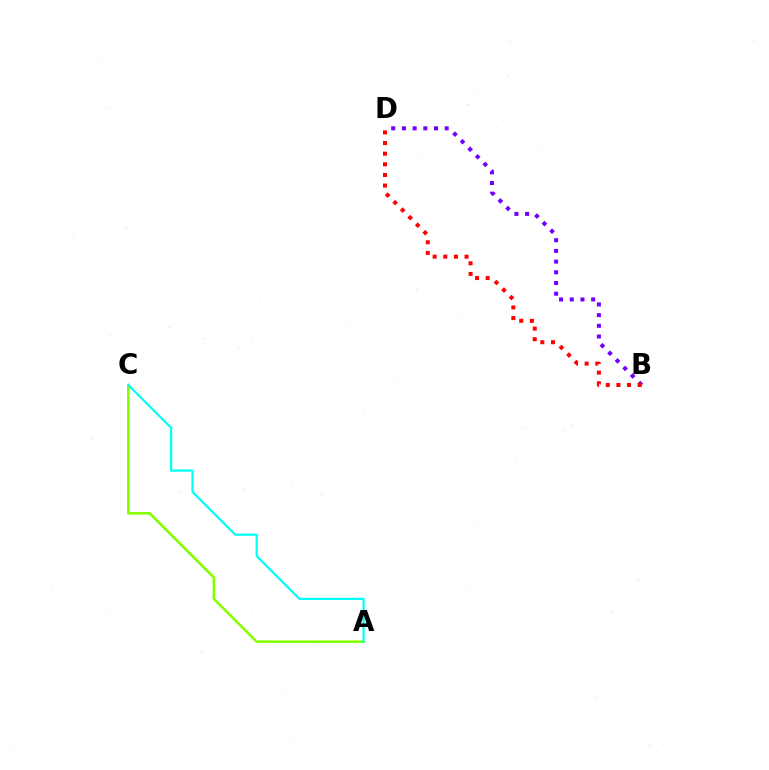{('A', 'C'): [{'color': '#84ff00', 'line_style': 'solid', 'thickness': 1.86}, {'color': '#00fff6', 'line_style': 'solid', 'thickness': 1.59}], ('B', 'D'): [{'color': '#7200ff', 'line_style': 'dotted', 'thickness': 2.91}, {'color': '#ff0000', 'line_style': 'dotted', 'thickness': 2.89}]}